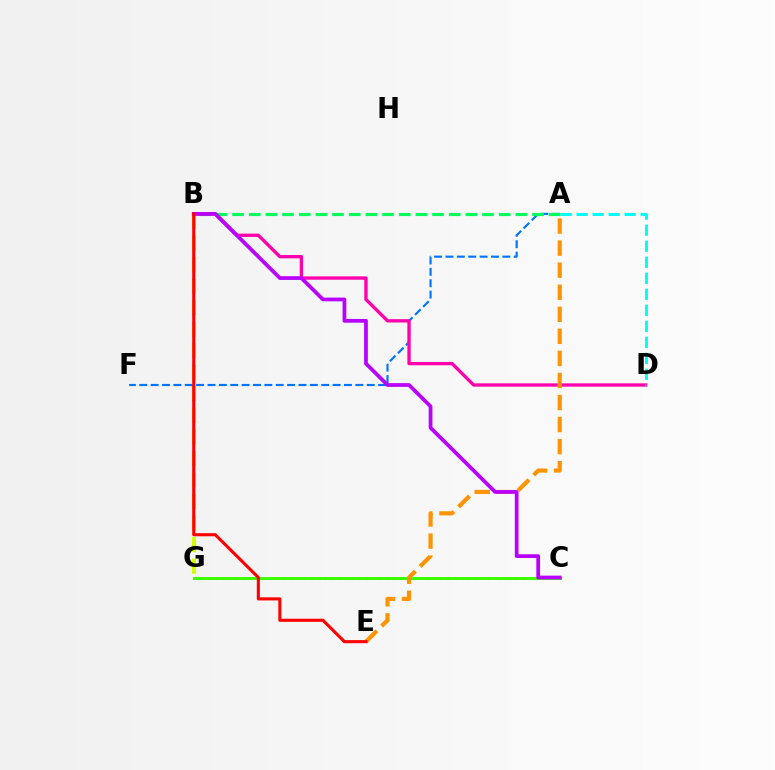{('B', 'G'): [{'color': '#d1ff00', 'line_style': 'dashed', 'thickness': 2.93}], ('C', 'G'): [{'color': '#2500ff', 'line_style': 'dotted', 'thickness': 1.86}, {'color': '#3dff00', 'line_style': 'solid', 'thickness': 2.13}], ('A', 'F'): [{'color': '#0074ff', 'line_style': 'dashed', 'thickness': 1.55}], ('A', 'B'): [{'color': '#00ff5c', 'line_style': 'dashed', 'thickness': 2.26}], ('B', 'D'): [{'color': '#ff00ac', 'line_style': 'solid', 'thickness': 2.39}], ('A', 'E'): [{'color': '#ff9400', 'line_style': 'dashed', 'thickness': 3.0}], ('B', 'C'): [{'color': '#b900ff', 'line_style': 'solid', 'thickness': 2.69}], ('A', 'D'): [{'color': '#00fff6', 'line_style': 'dashed', 'thickness': 2.18}], ('B', 'E'): [{'color': '#ff0000', 'line_style': 'solid', 'thickness': 2.23}]}